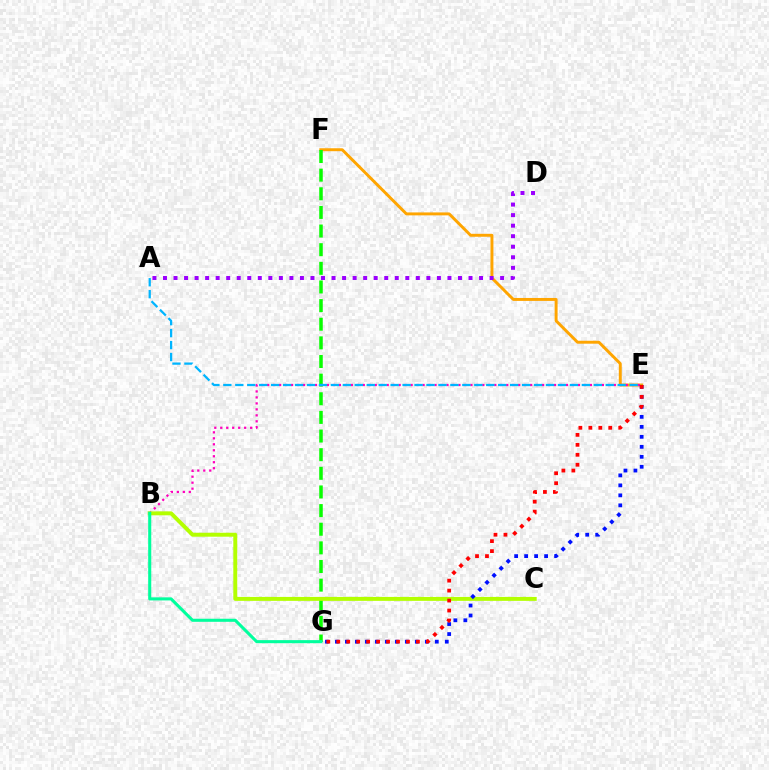{('E', 'F'): [{'color': '#ffa500', 'line_style': 'solid', 'thickness': 2.12}], ('F', 'G'): [{'color': '#08ff00', 'line_style': 'dashed', 'thickness': 2.53}], ('B', 'E'): [{'color': '#ff00bd', 'line_style': 'dotted', 'thickness': 1.62}], ('B', 'C'): [{'color': '#b3ff00', 'line_style': 'solid', 'thickness': 2.84}], ('E', 'G'): [{'color': '#0010ff', 'line_style': 'dotted', 'thickness': 2.71}, {'color': '#ff0000', 'line_style': 'dotted', 'thickness': 2.71}], ('A', 'E'): [{'color': '#00b5ff', 'line_style': 'dashed', 'thickness': 1.62}], ('B', 'G'): [{'color': '#00ff9d', 'line_style': 'solid', 'thickness': 2.21}], ('A', 'D'): [{'color': '#9b00ff', 'line_style': 'dotted', 'thickness': 2.86}]}